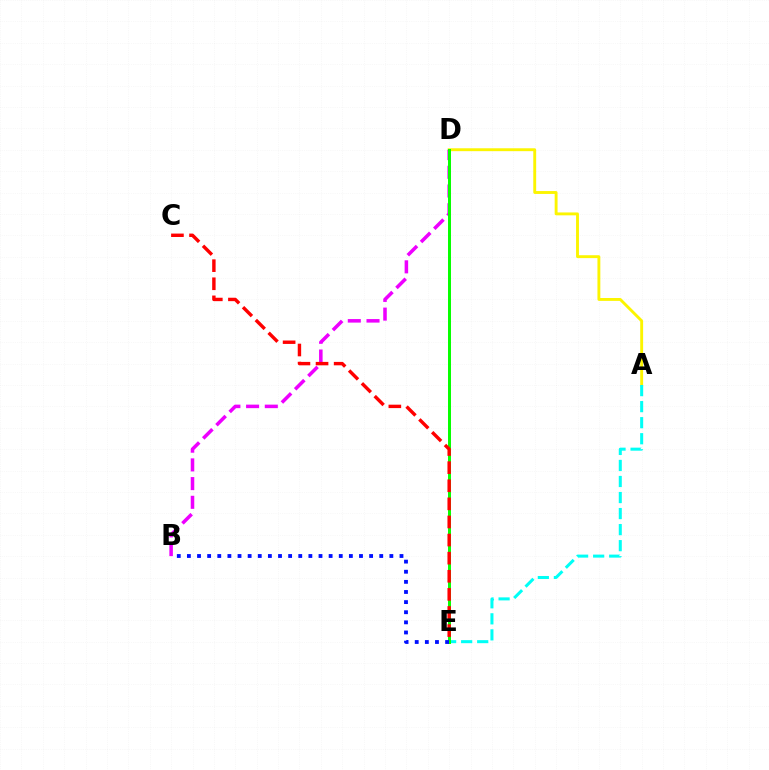{('A', 'D'): [{'color': '#fcf500', 'line_style': 'solid', 'thickness': 2.08}], ('B', 'D'): [{'color': '#ee00ff', 'line_style': 'dashed', 'thickness': 2.54}], ('A', 'E'): [{'color': '#00fff6', 'line_style': 'dashed', 'thickness': 2.18}], ('D', 'E'): [{'color': '#08ff00', 'line_style': 'solid', 'thickness': 2.15}], ('B', 'E'): [{'color': '#0010ff', 'line_style': 'dotted', 'thickness': 2.75}], ('C', 'E'): [{'color': '#ff0000', 'line_style': 'dashed', 'thickness': 2.46}]}